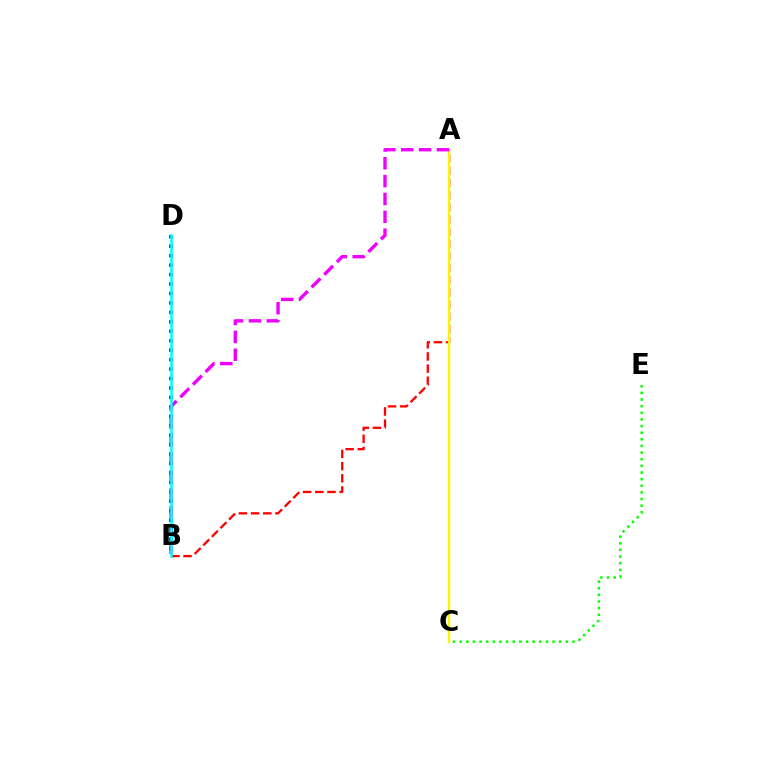{('A', 'B'): [{'color': '#ff0000', 'line_style': 'dashed', 'thickness': 1.65}, {'color': '#ee00ff', 'line_style': 'dashed', 'thickness': 2.43}], ('B', 'D'): [{'color': '#0010ff', 'line_style': 'dotted', 'thickness': 2.57}, {'color': '#00fff6', 'line_style': 'solid', 'thickness': 1.86}], ('A', 'C'): [{'color': '#fcf500', 'line_style': 'solid', 'thickness': 1.71}], ('C', 'E'): [{'color': '#08ff00', 'line_style': 'dotted', 'thickness': 1.8}]}